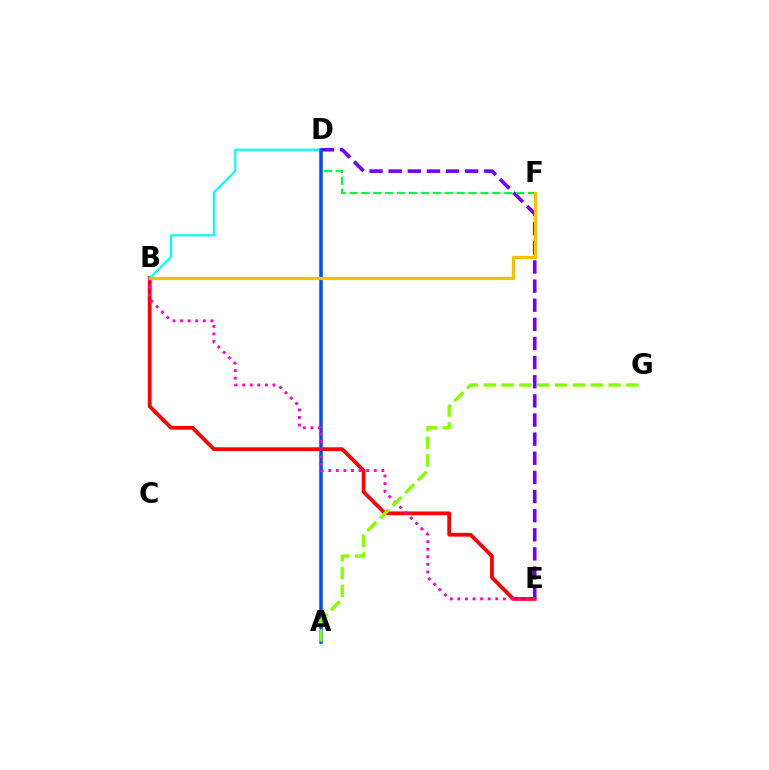{('D', 'E'): [{'color': '#7200ff', 'line_style': 'dashed', 'thickness': 2.6}], ('B', 'E'): [{'color': '#ff0000', 'line_style': 'solid', 'thickness': 2.71}, {'color': '#ff00cf', 'line_style': 'dotted', 'thickness': 2.06}], ('D', 'F'): [{'color': '#00ff39', 'line_style': 'dashed', 'thickness': 1.62}], ('B', 'D'): [{'color': '#00fff6', 'line_style': 'solid', 'thickness': 1.56}], ('A', 'D'): [{'color': '#004bff', 'line_style': 'solid', 'thickness': 2.53}], ('A', 'G'): [{'color': '#84ff00', 'line_style': 'dashed', 'thickness': 2.42}], ('B', 'F'): [{'color': '#ffbd00', 'line_style': 'solid', 'thickness': 2.33}]}